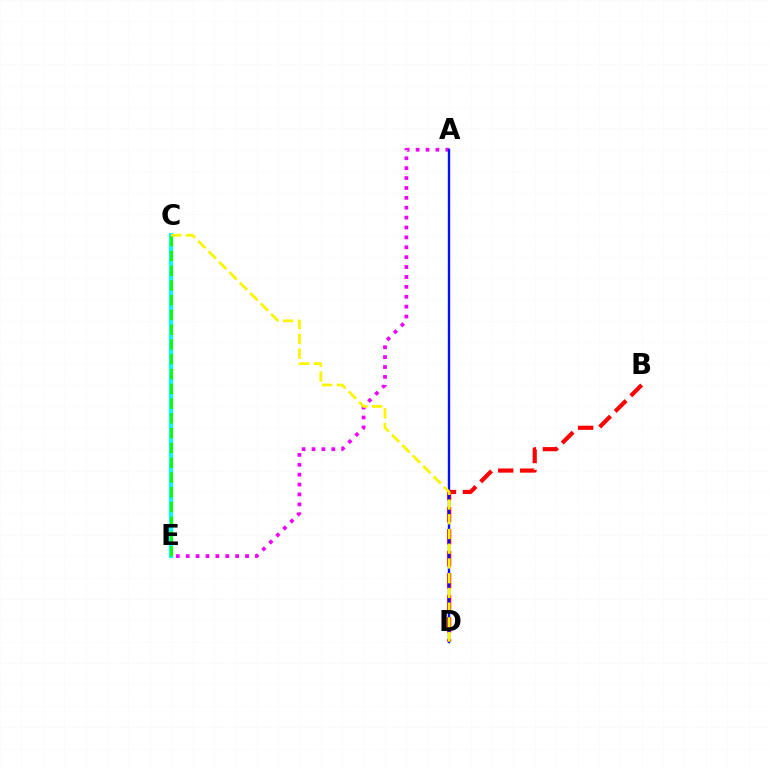{('A', 'E'): [{'color': '#ee00ff', 'line_style': 'dotted', 'thickness': 2.69}], ('B', 'D'): [{'color': '#ff0000', 'line_style': 'dashed', 'thickness': 2.99}], ('A', 'D'): [{'color': '#0010ff', 'line_style': 'solid', 'thickness': 1.7}], ('C', 'E'): [{'color': '#00fff6', 'line_style': 'solid', 'thickness': 2.93}, {'color': '#08ff00', 'line_style': 'dashed', 'thickness': 2.01}], ('C', 'D'): [{'color': '#fcf500', 'line_style': 'dashed', 'thickness': 2.0}]}